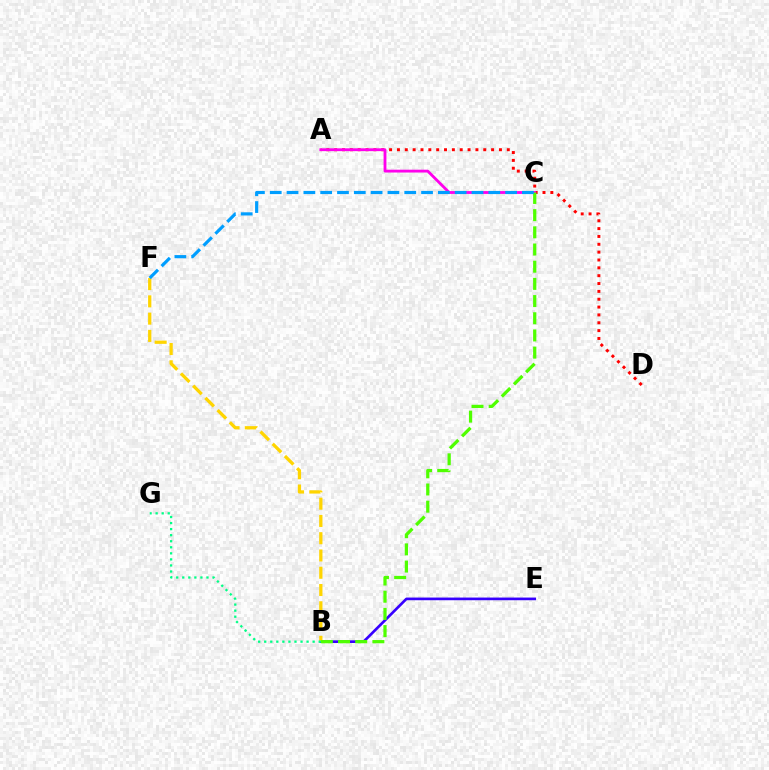{('B', 'E'): [{'color': '#3700ff', 'line_style': 'solid', 'thickness': 1.92}], ('B', 'F'): [{'color': '#ffd500', 'line_style': 'dashed', 'thickness': 2.35}], ('A', 'D'): [{'color': '#ff0000', 'line_style': 'dotted', 'thickness': 2.13}], ('A', 'C'): [{'color': '#ff00ed', 'line_style': 'solid', 'thickness': 2.04}], ('B', 'C'): [{'color': '#4fff00', 'line_style': 'dashed', 'thickness': 2.33}], ('C', 'F'): [{'color': '#009eff', 'line_style': 'dashed', 'thickness': 2.28}], ('B', 'G'): [{'color': '#00ff86', 'line_style': 'dotted', 'thickness': 1.64}]}